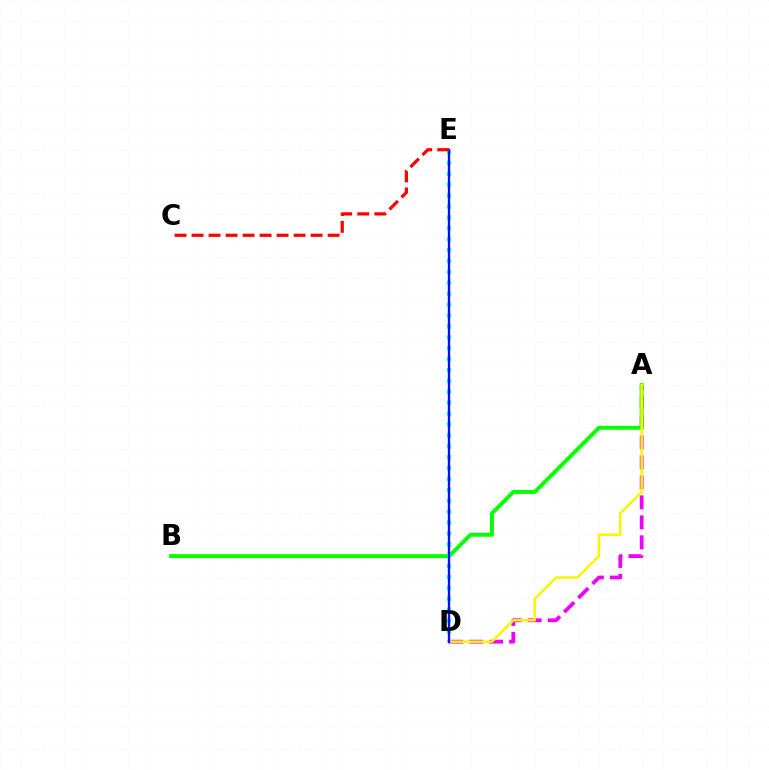{('A', 'D'): [{'color': '#ee00ff', 'line_style': 'dashed', 'thickness': 2.71}, {'color': '#fcf500', 'line_style': 'solid', 'thickness': 1.82}], ('A', 'B'): [{'color': '#08ff00', 'line_style': 'solid', 'thickness': 2.84}], ('D', 'E'): [{'color': '#00fff6', 'line_style': 'dotted', 'thickness': 2.96}, {'color': '#0010ff', 'line_style': 'solid', 'thickness': 1.7}], ('C', 'E'): [{'color': '#ff0000', 'line_style': 'dashed', 'thickness': 2.31}]}